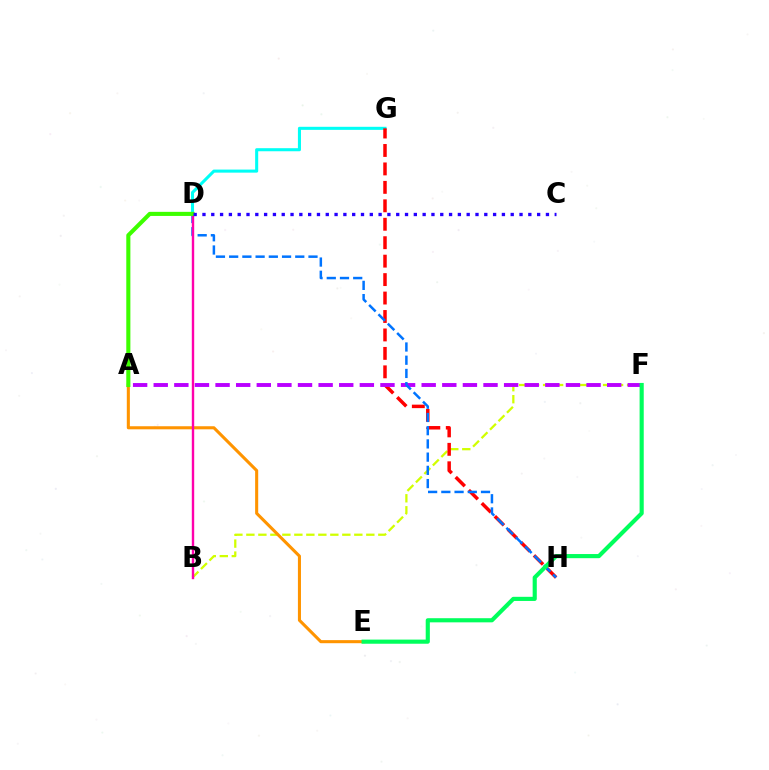{('B', 'F'): [{'color': '#d1ff00', 'line_style': 'dashed', 'thickness': 1.63}], ('D', 'G'): [{'color': '#00fff6', 'line_style': 'solid', 'thickness': 2.21}], ('G', 'H'): [{'color': '#ff0000', 'line_style': 'dashed', 'thickness': 2.51}], ('A', 'F'): [{'color': '#b900ff', 'line_style': 'dashed', 'thickness': 2.8}], ('D', 'H'): [{'color': '#0074ff', 'line_style': 'dashed', 'thickness': 1.8}], ('A', 'E'): [{'color': '#ff9400', 'line_style': 'solid', 'thickness': 2.21}], ('B', 'D'): [{'color': '#ff00ac', 'line_style': 'solid', 'thickness': 1.73}], ('A', 'D'): [{'color': '#3dff00', 'line_style': 'solid', 'thickness': 2.95}], ('C', 'D'): [{'color': '#2500ff', 'line_style': 'dotted', 'thickness': 2.39}], ('E', 'F'): [{'color': '#00ff5c', 'line_style': 'solid', 'thickness': 2.98}]}